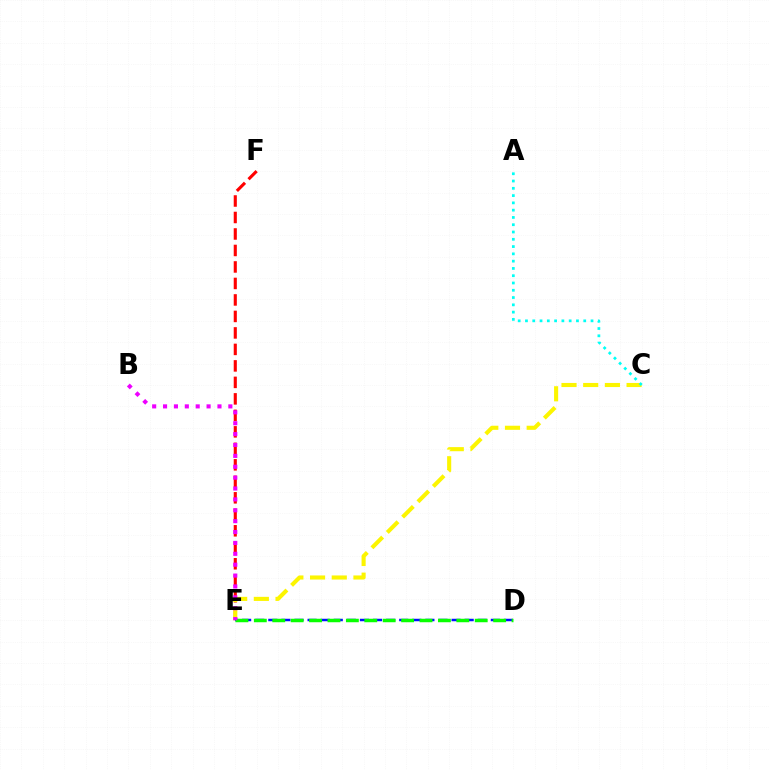{('E', 'F'): [{'color': '#ff0000', 'line_style': 'dashed', 'thickness': 2.24}], ('C', 'E'): [{'color': '#fcf500', 'line_style': 'dashed', 'thickness': 2.95}], ('A', 'C'): [{'color': '#00fff6', 'line_style': 'dotted', 'thickness': 1.98}], ('D', 'E'): [{'color': '#0010ff', 'line_style': 'dashed', 'thickness': 1.78}, {'color': '#08ff00', 'line_style': 'dashed', 'thickness': 2.5}], ('B', 'E'): [{'color': '#ee00ff', 'line_style': 'dotted', 'thickness': 2.96}]}